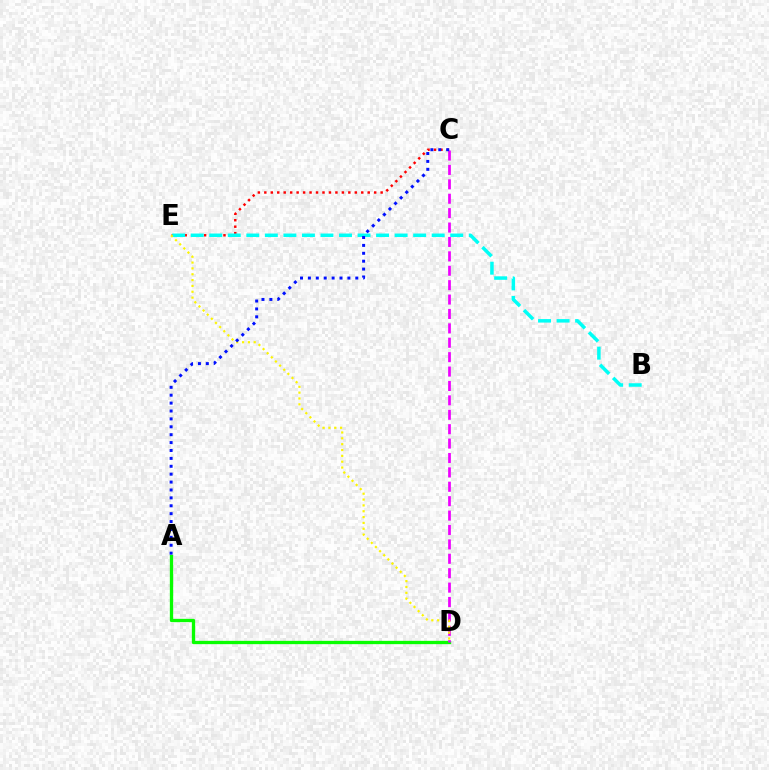{('A', 'D'): [{'color': '#08ff00', 'line_style': 'solid', 'thickness': 2.38}], ('C', 'D'): [{'color': '#ee00ff', 'line_style': 'dashed', 'thickness': 1.96}], ('C', 'E'): [{'color': '#ff0000', 'line_style': 'dotted', 'thickness': 1.76}], ('B', 'E'): [{'color': '#00fff6', 'line_style': 'dashed', 'thickness': 2.52}], ('D', 'E'): [{'color': '#fcf500', 'line_style': 'dotted', 'thickness': 1.59}], ('A', 'C'): [{'color': '#0010ff', 'line_style': 'dotted', 'thickness': 2.15}]}